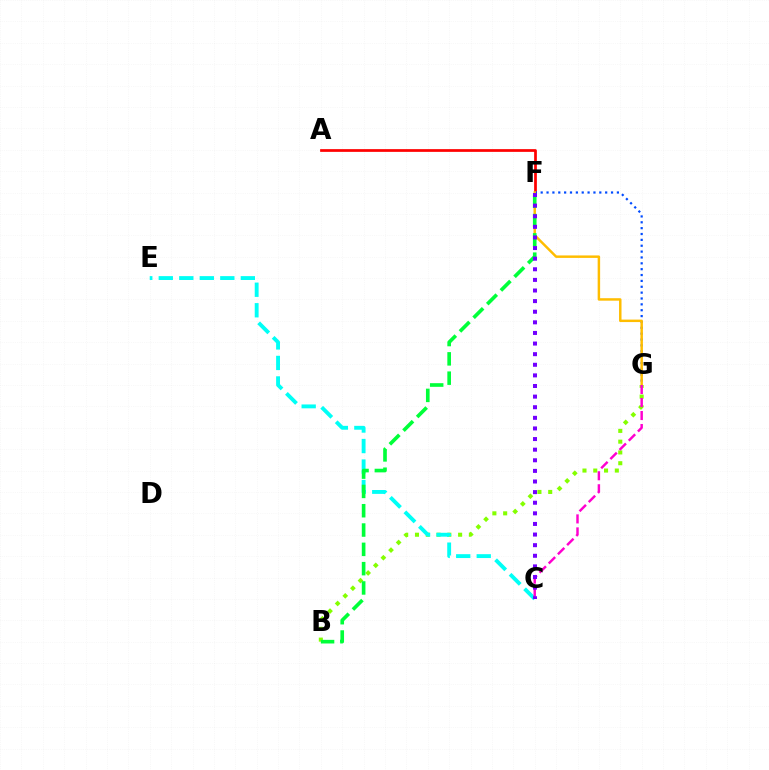{('A', 'F'): [{'color': '#ff0000', 'line_style': 'solid', 'thickness': 1.96}], ('F', 'G'): [{'color': '#004bff', 'line_style': 'dotted', 'thickness': 1.59}, {'color': '#ffbd00', 'line_style': 'solid', 'thickness': 1.78}], ('B', 'G'): [{'color': '#84ff00', 'line_style': 'dotted', 'thickness': 2.93}], ('C', 'E'): [{'color': '#00fff6', 'line_style': 'dashed', 'thickness': 2.79}], ('C', 'G'): [{'color': '#ff00cf', 'line_style': 'dashed', 'thickness': 1.77}], ('B', 'F'): [{'color': '#00ff39', 'line_style': 'dashed', 'thickness': 2.62}], ('C', 'F'): [{'color': '#7200ff', 'line_style': 'dotted', 'thickness': 2.88}]}